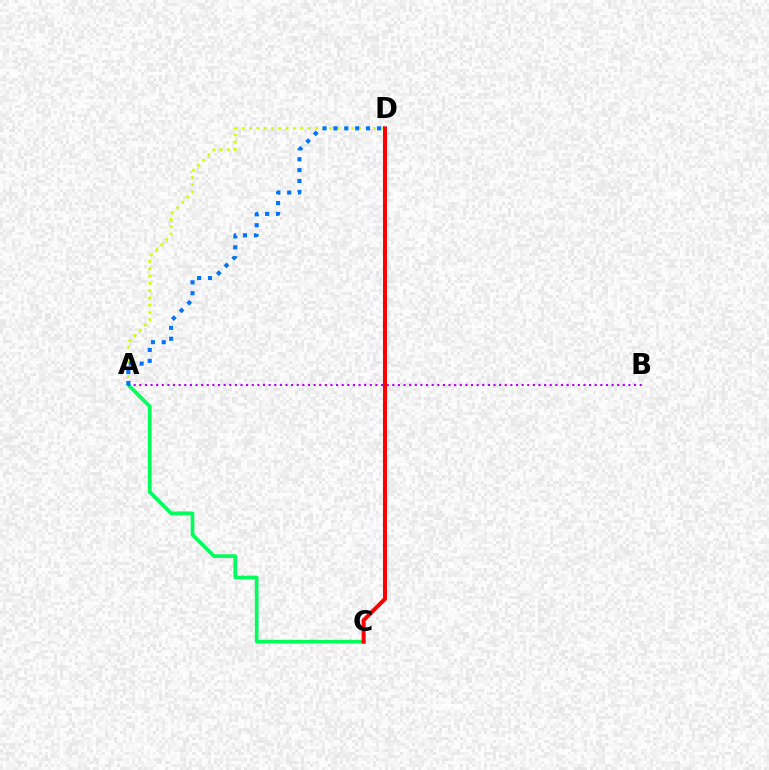{('A', 'C'): [{'color': '#00ff5c', 'line_style': 'solid', 'thickness': 2.66}], ('A', 'B'): [{'color': '#b900ff', 'line_style': 'dotted', 'thickness': 1.53}], ('A', 'D'): [{'color': '#d1ff00', 'line_style': 'dotted', 'thickness': 1.98}, {'color': '#0074ff', 'line_style': 'dotted', 'thickness': 2.95}], ('C', 'D'): [{'color': '#ff0000', 'line_style': 'solid', 'thickness': 2.88}]}